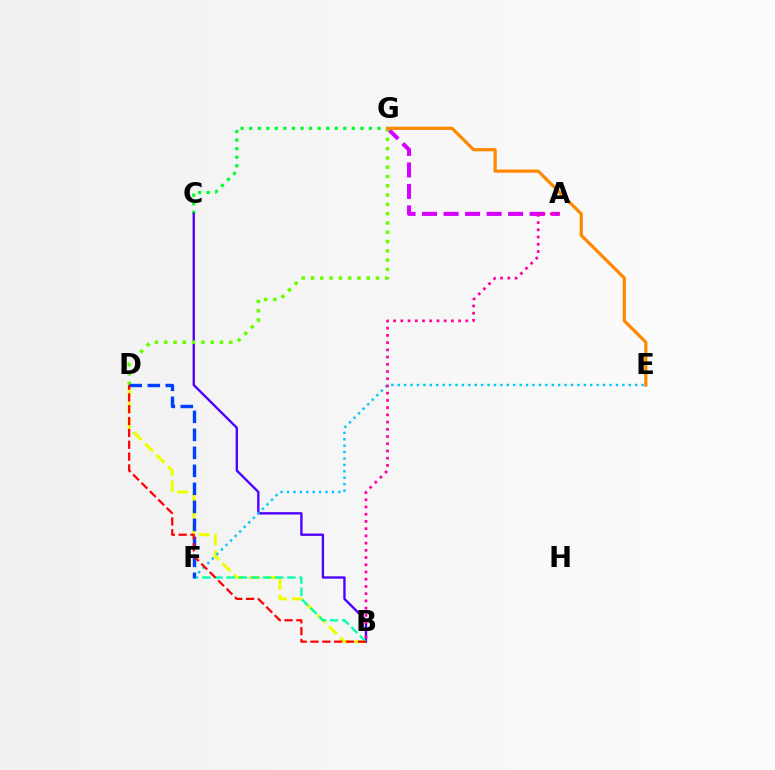{('C', 'G'): [{'color': '#00ff27', 'line_style': 'dotted', 'thickness': 2.32}], ('A', 'G'): [{'color': '#d600ff', 'line_style': 'dashed', 'thickness': 2.92}], ('B', 'D'): [{'color': '#eeff00', 'line_style': 'dashed', 'thickness': 2.19}, {'color': '#ff0000', 'line_style': 'dashed', 'thickness': 1.61}], ('B', 'C'): [{'color': '#4f00ff', 'line_style': 'solid', 'thickness': 1.69}], ('B', 'F'): [{'color': '#00ffaf', 'line_style': 'dashed', 'thickness': 1.65}], ('D', 'G'): [{'color': '#66ff00', 'line_style': 'dotted', 'thickness': 2.52}], ('E', 'F'): [{'color': '#00c7ff', 'line_style': 'dotted', 'thickness': 1.74}], ('D', 'F'): [{'color': '#003fff', 'line_style': 'dashed', 'thickness': 2.45}], ('A', 'B'): [{'color': '#ff00a0', 'line_style': 'dotted', 'thickness': 1.96}], ('E', 'G'): [{'color': '#ff8800', 'line_style': 'solid', 'thickness': 2.3}]}